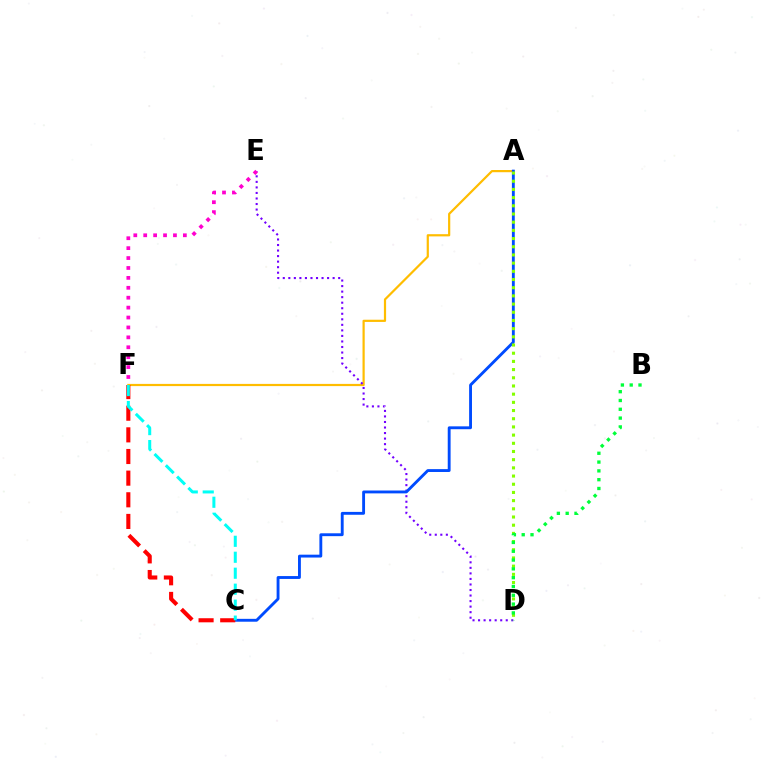{('A', 'F'): [{'color': '#ffbd00', 'line_style': 'solid', 'thickness': 1.59}], ('D', 'E'): [{'color': '#7200ff', 'line_style': 'dotted', 'thickness': 1.5}], ('A', 'C'): [{'color': '#004bff', 'line_style': 'solid', 'thickness': 2.06}], ('A', 'D'): [{'color': '#84ff00', 'line_style': 'dotted', 'thickness': 2.23}], ('E', 'F'): [{'color': '#ff00cf', 'line_style': 'dotted', 'thickness': 2.69}], ('C', 'F'): [{'color': '#ff0000', 'line_style': 'dashed', 'thickness': 2.94}, {'color': '#00fff6', 'line_style': 'dashed', 'thickness': 2.17}], ('B', 'D'): [{'color': '#00ff39', 'line_style': 'dotted', 'thickness': 2.39}]}